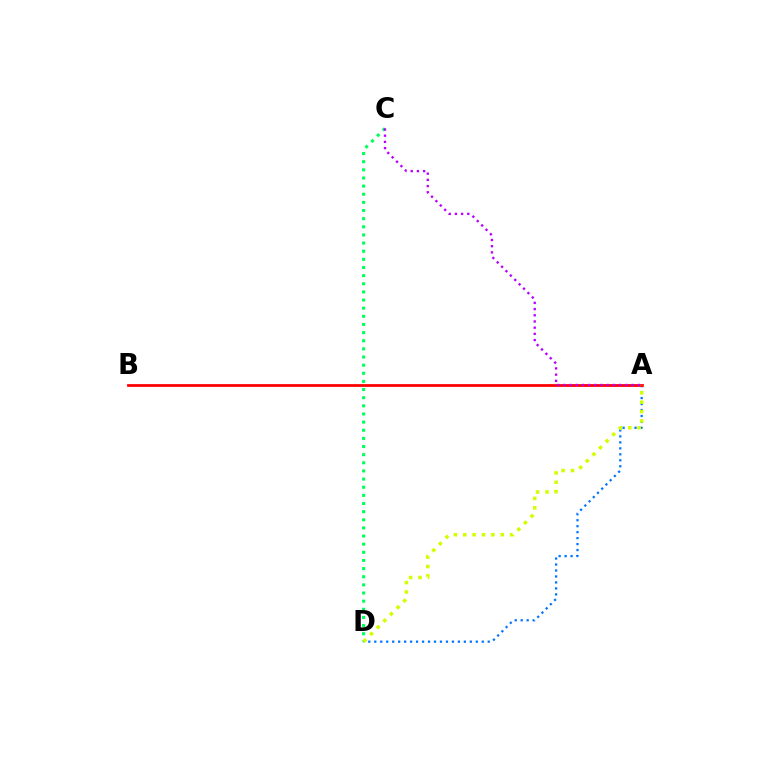{('A', 'D'): [{'color': '#0074ff', 'line_style': 'dotted', 'thickness': 1.62}, {'color': '#d1ff00', 'line_style': 'dotted', 'thickness': 2.55}], ('A', 'B'): [{'color': '#ff0000', 'line_style': 'solid', 'thickness': 1.99}], ('C', 'D'): [{'color': '#00ff5c', 'line_style': 'dotted', 'thickness': 2.21}], ('A', 'C'): [{'color': '#b900ff', 'line_style': 'dotted', 'thickness': 1.68}]}